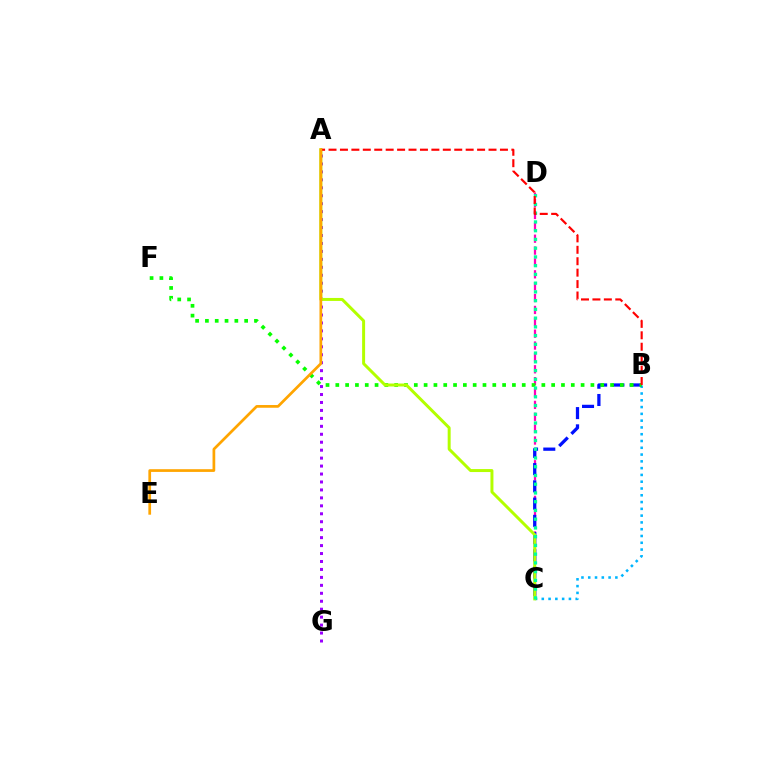{('B', 'C'): [{'color': '#00b5ff', 'line_style': 'dotted', 'thickness': 1.84}, {'color': '#0010ff', 'line_style': 'dashed', 'thickness': 2.34}], ('A', 'G'): [{'color': '#9b00ff', 'line_style': 'dotted', 'thickness': 2.16}], ('C', 'D'): [{'color': '#ff00bd', 'line_style': 'dashed', 'thickness': 1.61}, {'color': '#00ff9d', 'line_style': 'dotted', 'thickness': 2.38}], ('B', 'F'): [{'color': '#08ff00', 'line_style': 'dotted', 'thickness': 2.67}], ('A', 'C'): [{'color': '#b3ff00', 'line_style': 'solid', 'thickness': 2.14}], ('A', 'B'): [{'color': '#ff0000', 'line_style': 'dashed', 'thickness': 1.55}], ('A', 'E'): [{'color': '#ffa500', 'line_style': 'solid', 'thickness': 1.95}]}